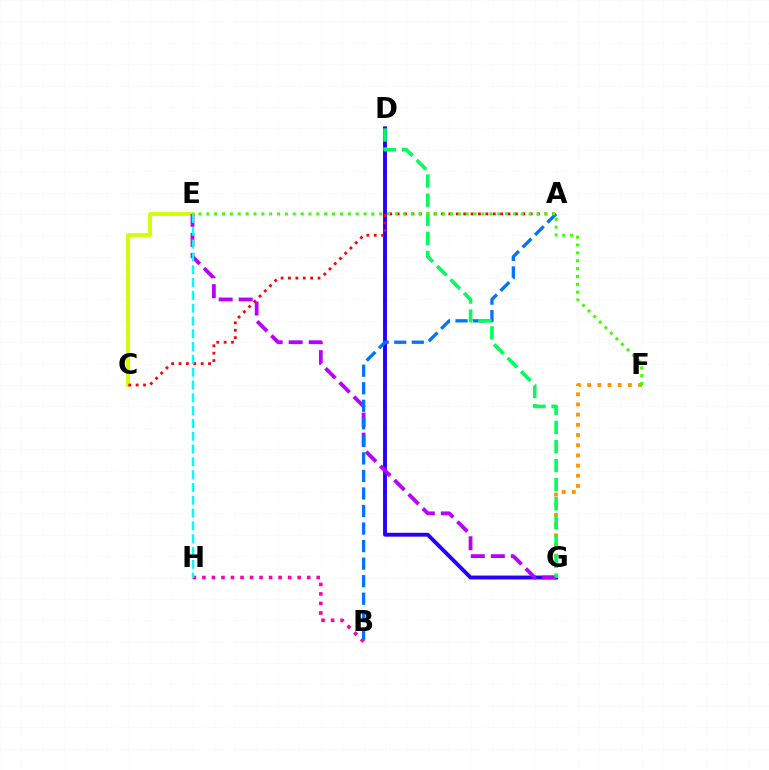{('C', 'E'): [{'color': '#d1ff00', 'line_style': 'solid', 'thickness': 2.76}], ('D', 'G'): [{'color': '#2500ff', 'line_style': 'solid', 'thickness': 2.8}, {'color': '#00ff5c', 'line_style': 'dashed', 'thickness': 2.59}], ('F', 'G'): [{'color': '#ff9400', 'line_style': 'dotted', 'thickness': 2.77}], ('B', 'H'): [{'color': '#ff00ac', 'line_style': 'dotted', 'thickness': 2.59}], ('A', 'C'): [{'color': '#ff0000', 'line_style': 'dotted', 'thickness': 2.01}], ('E', 'G'): [{'color': '#b900ff', 'line_style': 'dashed', 'thickness': 2.72}], ('E', 'H'): [{'color': '#00fff6', 'line_style': 'dashed', 'thickness': 1.74}], ('A', 'B'): [{'color': '#0074ff', 'line_style': 'dashed', 'thickness': 2.38}], ('E', 'F'): [{'color': '#3dff00', 'line_style': 'dotted', 'thickness': 2.14}]}